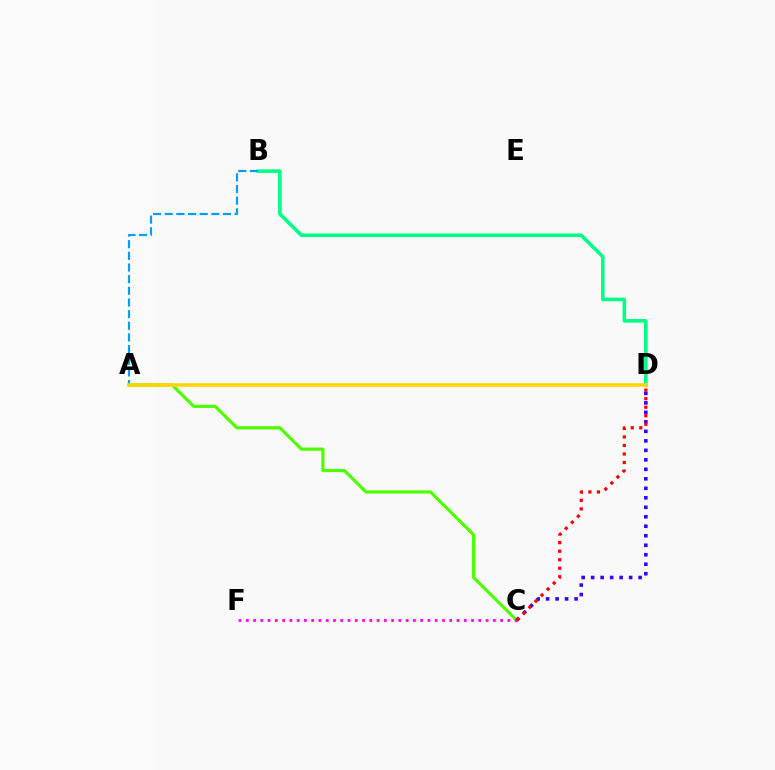{('A', 'C'): [{'color': '#4fff00', 'line_style': 'solid', 'thickness': 2.3}], ('C', 'D'): [{'color': '#3700ff', 'line_style': 'dotted', 'thickness': 2.58}, {'color': '#ff0000', 'line_style': 'dotted', 'thickness': 2.32}], ('B', 'D'): [{'color': '#00ff86', 'line_style': 'solid', 'thickness': 2.58}], ('C', 'F'): [{'color': '#ff00ed', 'line_style': 'dotted', 'thickness': 1.97}], ('A', 'B'): [{'color': '#009eff', 'line_style': 'dashed', 'thickness': 1.58}], ('A', 'D'): [{'color': '#ffd500', 'line_style': 'solid', 'thickness': 2.54}]}